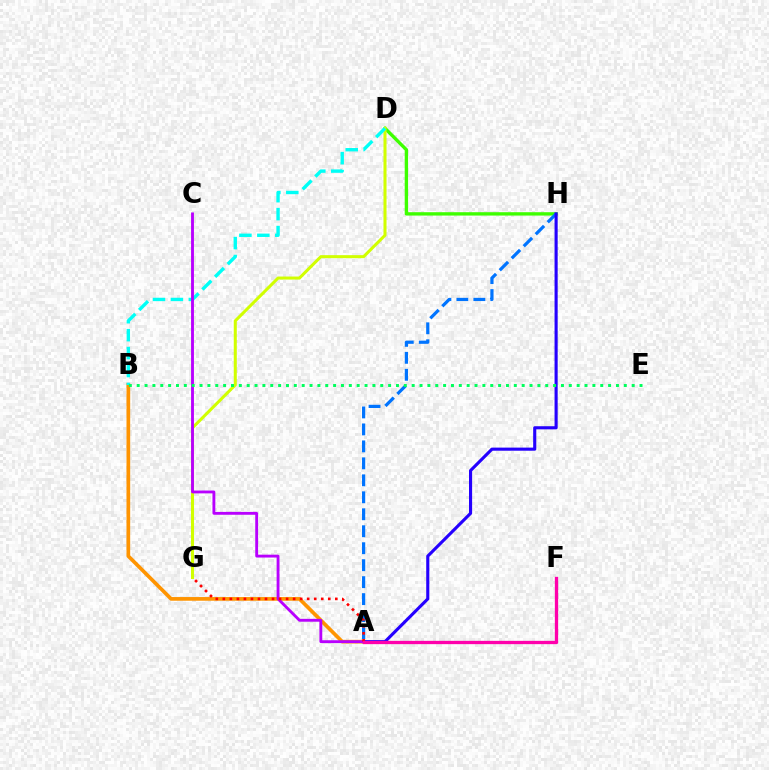{('D', 'H'): [{'color': '#3dff00', 'line_style': 'solid', 'thickness': 2.42}], ('A', 'B'): [{'color': '#ff9400', 'line_style': 'solid', 'thickness': 2.66}], ('D', 'G'): [{'color': '#d1ff00', 'line_style': 'solid', 'thickness': 2.19}], ('A', 'H'): [{'color': '#0074ff', 'line_style': 'dashed', 'thickness': 2.31}, {'color': '#2500ff', 'line_style': 'solid', 'thickness': 2.24}], ('B', 'D'): [{'color': '#00fff6', 'line_style': 'dashed', 'thickness': 2.44}], ('A', 'C'): [{'color': '#b900ff', 'line_style': 'solid', 'thickness': 2.06}], ('A', 'G'): [{'color': '#ff0000', 'line_style': 'dotted', 'thickness': 1.91}], ('B', 'E'): [{'color': '#00ff5c', 'line_style': 'dotted', 'thickness': 2.13}], ('A', 'F'): [{'color': '#ff00ac', 'line_style': 'solid', 'thickness': 2.37}]}